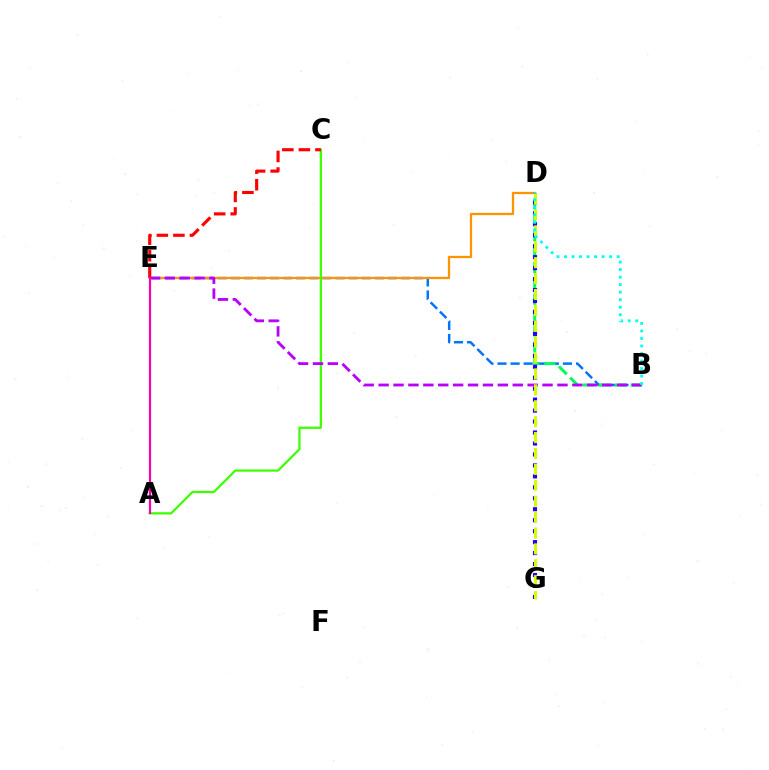{('B', 'E'): [{'color': '#0074ff', 'line_style': 'dashed', 'thickness': 1.78}, {'color': '#b900ff', 'line_style': 'dashed', 'thickness': 2.02}], ('B', 'D'): [{'color': '#00ff5c', 'line_style': 'dashed', 'thickness': 2.16}, {'color': '#00fff6', 'line_style': 'dotted', 'thickness': 2.04}], ('D', 'E'): [{'color': '#ff9400', 'line_style': 'solid', 'thickness': 1.63}], ('D', 'G'): [{'color': '#2500ff', 'line_style': 'dotted', 'thickness': 2.98}, {'color': '#d1ff00', 'line_style': 'dashed', 'thickness': 2.16}], ('A', 'C'): [{'color': '#3dff00', 'line_style': 'solid', 'thickness': 1.61}], ('C', 'E'): [{'color': '#ff0000', 'line_style': 'dashed', 'thickness': 2.25}], ('A', 'E'): [{'color': '#ff00ac', 'line_style': 'solid', 'thickness': 1.56}]}